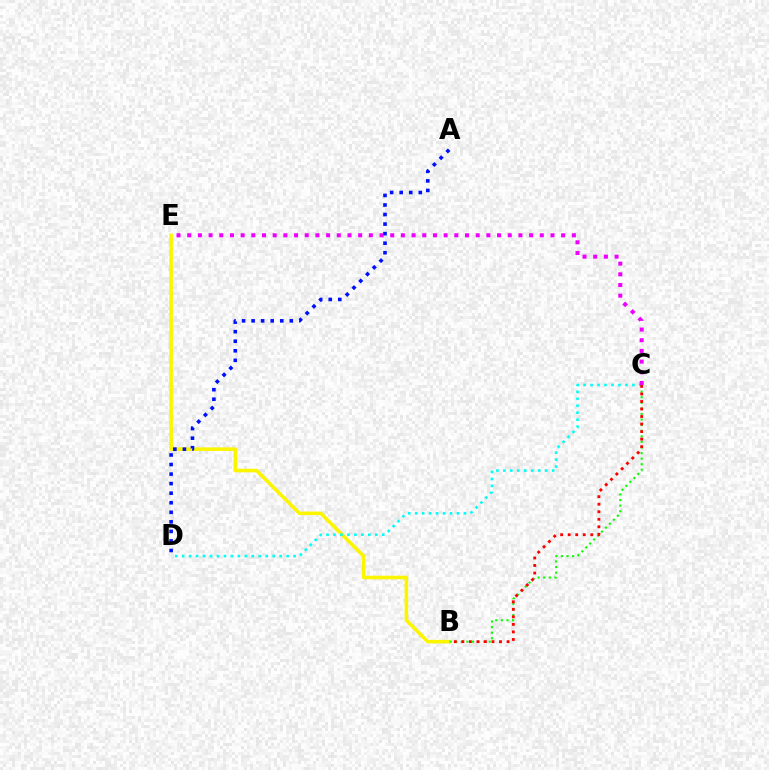{('B', 'E'): [{'color': '#fcf500', 'line_style': 'solid', 'thickness': 2.58}], ('B', 'C'): [{'color': '#08ff00', 'line_style': 'dotted', 'thickness': 1.52}, {'color': '#ff0000', 'line_style': 'dotted', 'thickness': 2.05}], ('C', 'D'): [{'color': '#00fff6', 'line_style': 'dotted', 'thickness': 1.89}], ('C', 'E'): [{'color': '#ee00ff', 'line_style': 'dotted', 'thickness': 2.9}], ('A', 'D'): [{'color': '#0010ff', 'line_style': 'dotted', 'thickness': 2.6}]}